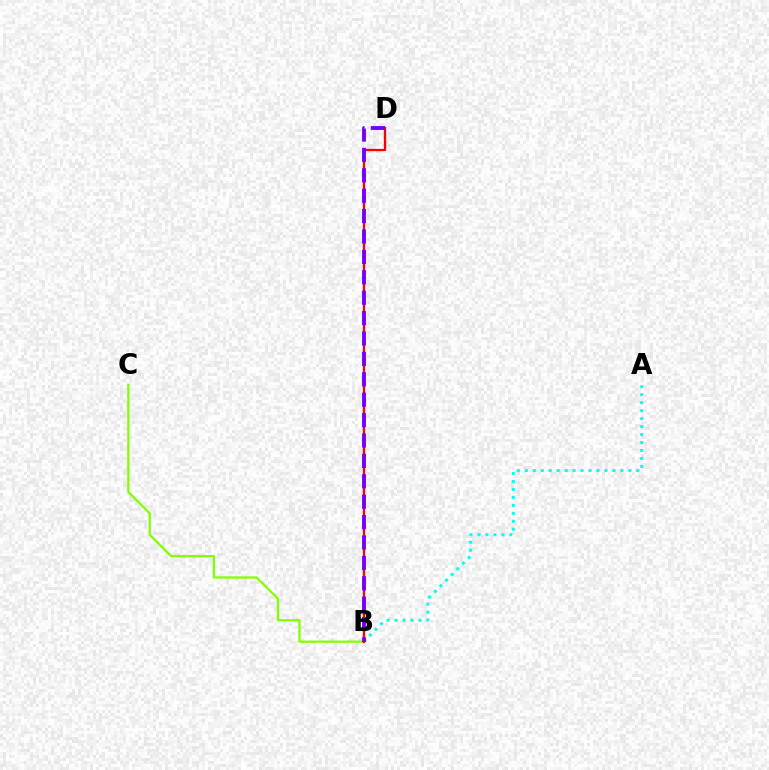{('A', 'B'): [{'color': '#00fff6', 'line_style': 'dotted', 'thickness': 2.16}], ('B', 'C'): [{'color': '#84ff00', 'line_style': 'solid', 'thickness': 1.63}], ('B', 'D'): [{'color': '#ff0000', 'line_style': 'solid', 'thickness': 1.65}, {'color': '#7200ff', 'line_style': 'dashed', 'thickness': 2.77}]}